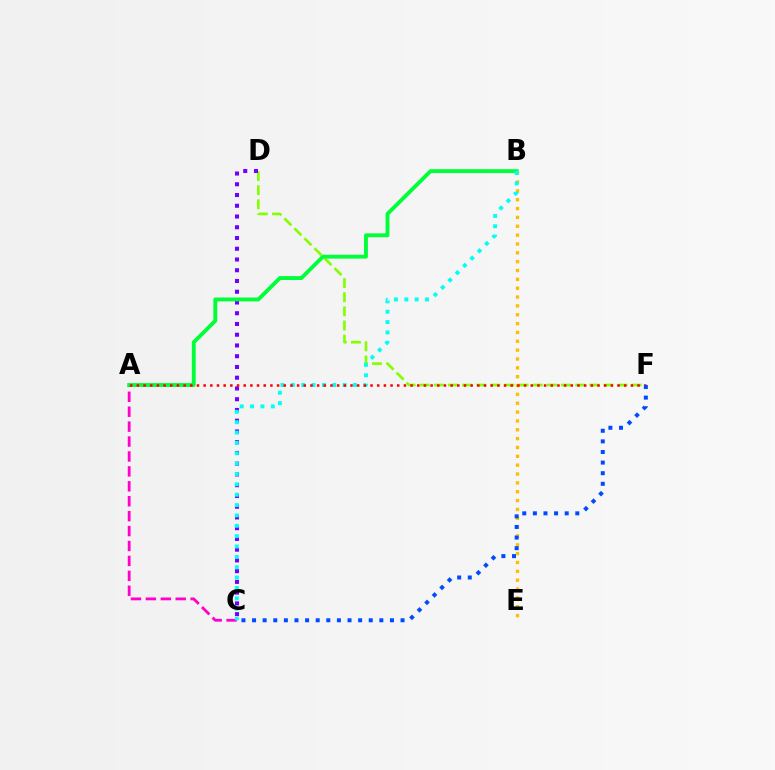{('B', 'E'): [{'color': '#ffbd00', 'line_style': 'dotted', 'thickness': 2.4}], ('D', 'F'): [{'color': '#84ff00', 'line_style': 'dashed', 'thickness': 1.92}], ('A', 'C'): [{'color': '#ff00cf', 'line_style': 'dashed', 'thickness': 2.03}], ('C', 'D'): [{'color': '#7200ff', 'line_style': 'dotted', 'thickness': 2.92}], ('A', 'B'): [{'color': '#00ff39', 'line_style': 'solid', 'thickness': 2.79}], ('B', 'C'): [{'color': '#00fff6', 'line_style': 'dotted', 'thickness': 2.81}], ('A', 'F'): [{'color': '#ff0000', 'line_style': 'dotted', 'thickness': 1.81}], ('C', 'F'): [{'color': '#004bff', 'line_style': 'dotted', 'thickness': 2.88}]}